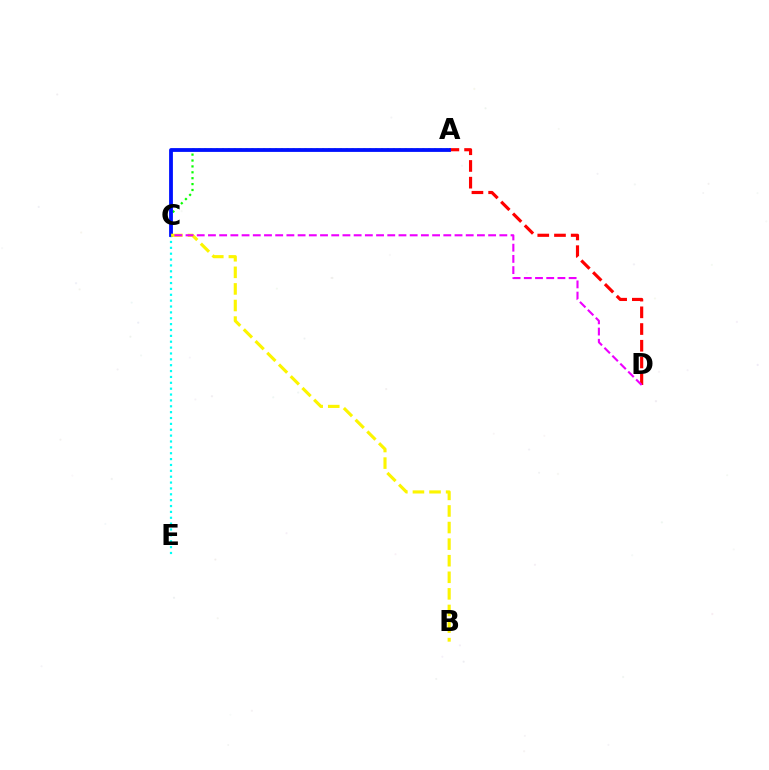{('A', 'D'): [{'color': '#ff0000', 'line_style': 'dashed', 'thickness': 2.27}], ('A', 'C'): [{'color': '#08ff00', 'line_style': 'dotted', 'thickness': 1.6}, {'color': '#0010ff', 'line_style': 'solid', 'thickness': 2.74}], ('C', 'E'): [{'color': '#00fff6', 'line_style': 'dotted', 'thickness': 1.59}], ('B', 'C'): [{'color': '#fcf500', 'line_style': 'dashed', 'thickness': 2.25}], ('C', 'D'): [{'color': '#ee00ff', 'line_style': 'dashed', 'thickness': 1.52}]}